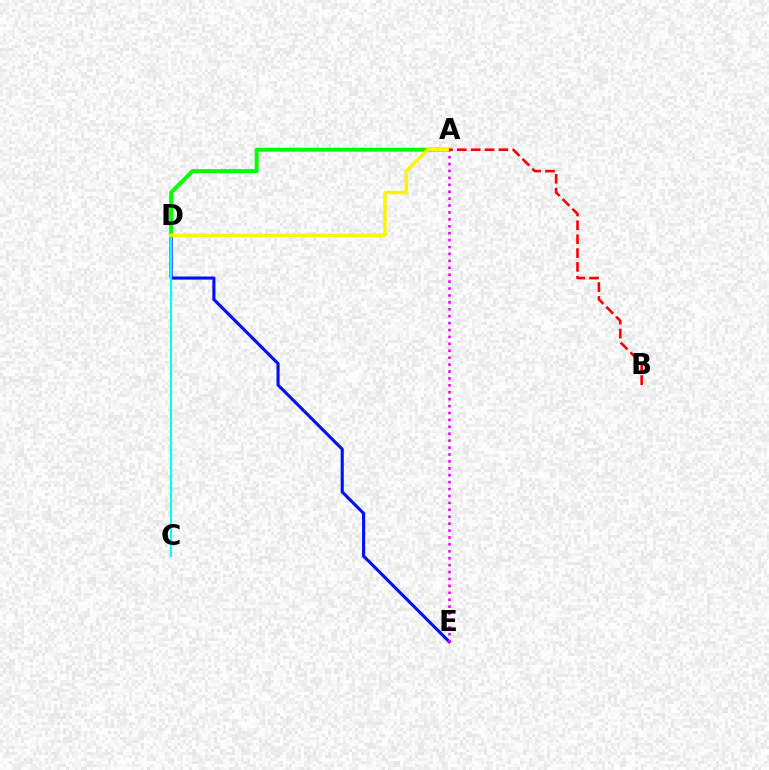{('D', 'E'): [{'color': '#0010ff', 'line_style': 'solid', 'thickness': 2.24}], ('C', 'D'): [{'color': '#00fff6', 'line_style': 'solid', 'thickness': 1.55}], ('A', 'D'): [{'color': '#08ff00', 'line_style': 'solid', 'thickness': 2.88}, {'color': '#fcf500', 'line_style': 'solid', 'thickness': 2.46}], ('A', 'E'): [{'color': '#ee00ff', 'line_style': 'dotted', 'thickness': 1.88}], ('A', 'B'): [{'color': '#ff0000', 'line_style': 'dashed', 'thickness': 1.88}]}